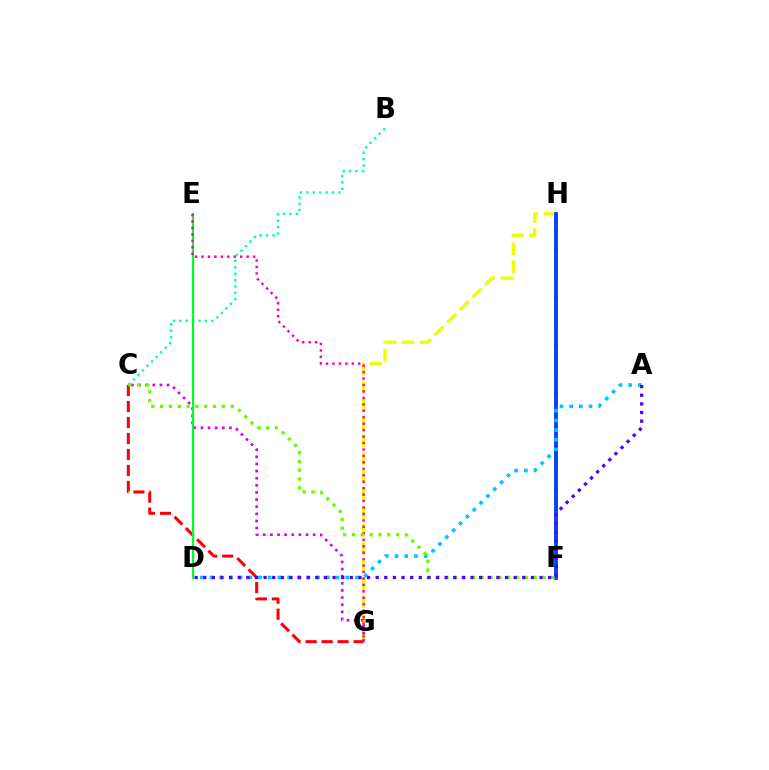{('F', 'H'): [{'color': '#ff8800', 'line_style': 'dotted', 'thickness': 2.61}, {'color': '#003fff', 'line_style': 'solid', 'thickness': 2.75}], ('G', 'H'): [{'color': '#eeff00', 'line_style': 'dashed', 'thickness': 2.43}], ('C', 'G'): [{'color': '#ff0000', 'line_style': 'dashed', 'thickness': 2.17}, {'color': '#d600ff', 'line_style': 'dotted', 'thickness': 1.94}], ('A', 'D'): [{'color': '#00c7ff', 'line_style': 'dotted', 'thickness': 2.63}, {'color': '#4f00ff', 'line_style': 'dotted', 'thickness': 2.34}], ('B', 'C'): [{'color': '#00ffaf', 'line_style': 'dotted', 'thickness': 1.74}], ('D', 'E'): [{'color': '#00ff27', 'line_style': 'solid', 'thickness': 1.6}], ('E', 'G'): [{'color': '#ff00a0', 'line_style': 'dotted', 'thickness': 1.75}], ('C', 'F'): [{'color': '#66ff00', 'line_style': 'dotted', 'thickness': 2.4}]}